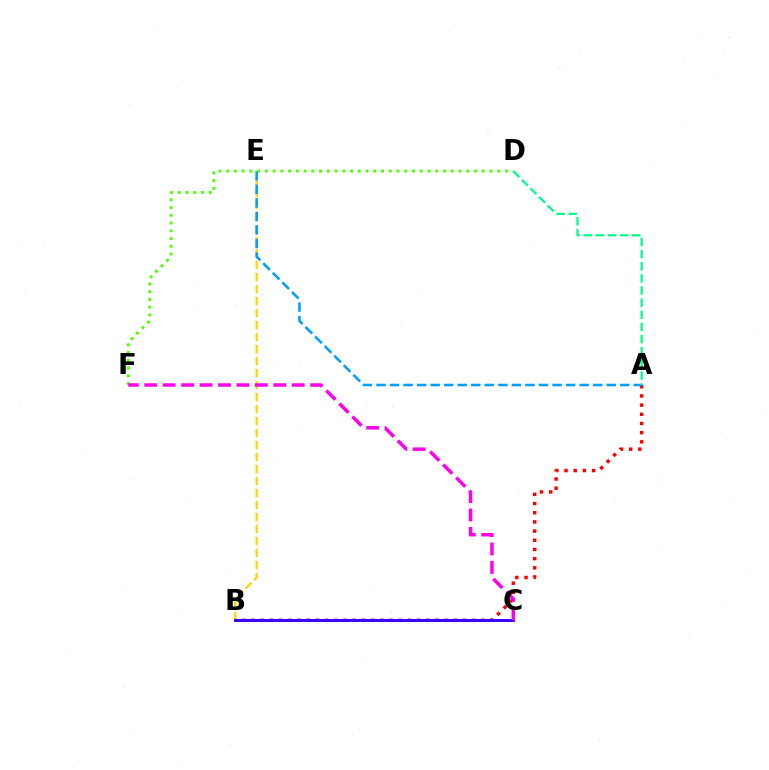{('B', 'E'): [{'color': '#ffd500', 'line_style': 'dashed', 'thickness': 1.63}], ('A', 'B'): [{'color': '#ff0000', 'line_style': 'dotted', 'thickness': 2.5}], ('A', 'E'): [{'color': '#009eff', 'line_style': 'dashed', 'thickness': 1.84}], ('B', 'C'): [{'color': '#3700ff', 'line_style': 'solid', 'thickness': 2.12}], ('D', 'F'): [{'color': '#4fff00', 'line_style': 'dotted', 'thickness': 2.1}], ('A', 'D'): [{'color': '#00ff86', 'line_style': 'dashed', 'thickness': 1.65}], ('C', 'F'): [{'color': '#ff00ed', 'line_style': 'dashed', 'thickness': 2.5}]}